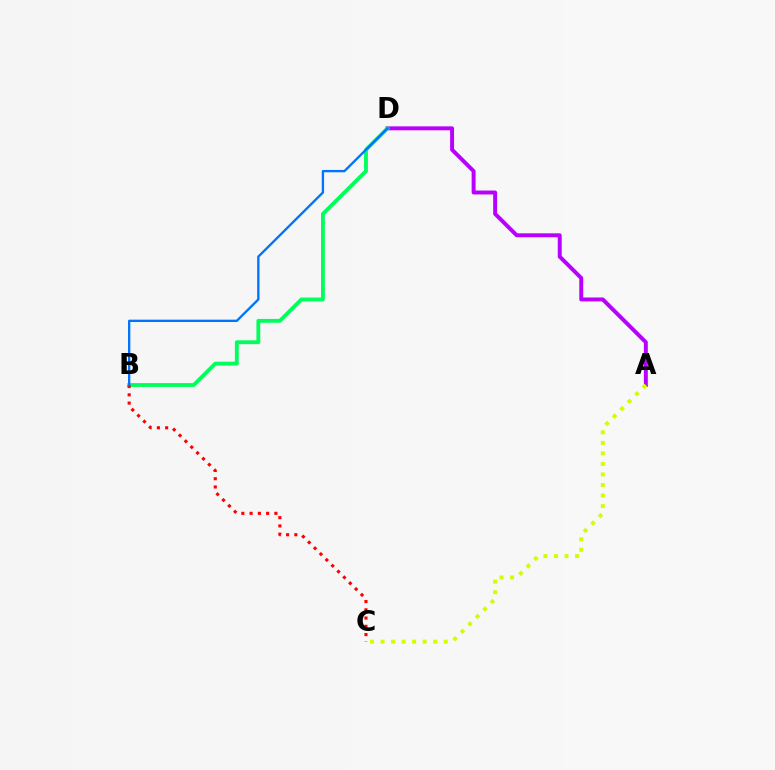{('A', 'D'): [{'color': '#b900ff', 'line_style': 'solid', 'thickness': 2.84}], ('A', 'C'): [{'color': '#d1ff00', 'line_style': 'dotted', 'thickness': 2.86}], ('B', 'D'): [{'color': '#00ff5c', 'line_style': 'solid', 'thickness': 2.77}, {'color': '#0074ff', 'line_style': 'solid', 'thickness': 1.68}], ('B', 'C'): [{'color': '#ff0000', 'line_style': 'dotted', 'thickness': 2.25}]}